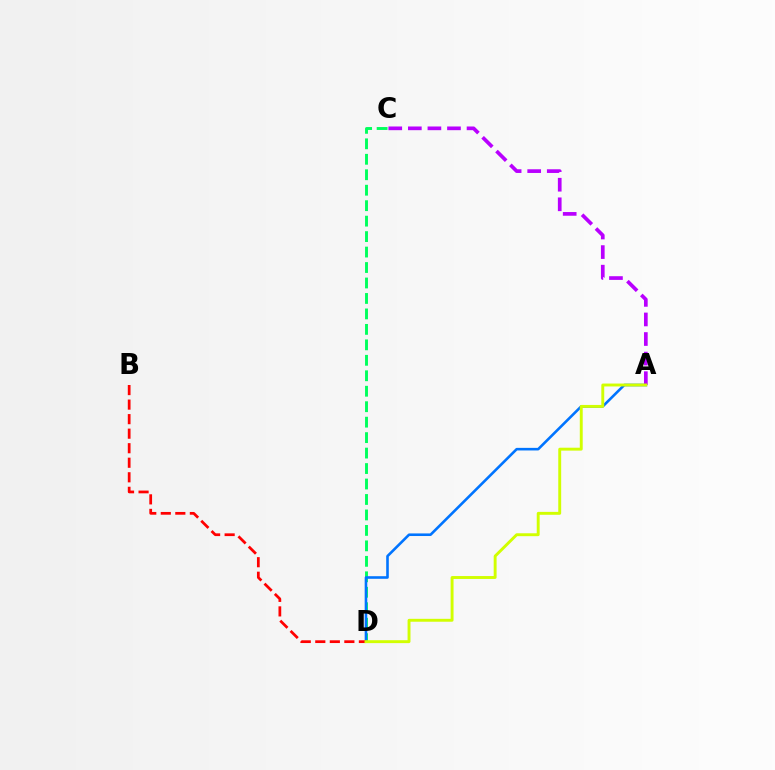{('C', 'D'): [{'color': '#00ff5c', 'line_style': 'dashed', 'thickness': 2.1}], ('A', 'D'): [{'color': '#0074ff', 'line_style': 'solid', 'thickness': 1.87}, {'color': '#d1ff00', 'line_style': 'solid', 'thickness': 2.09}], ('B', 'D'): [{'color': '#ff0000', 'line_style': 'dashed', 'thickness': 1.97}], ('A', 'C'): [{'color': '#b900ff', 'line_style': 'dashed', 'thickness': 2.66}]}